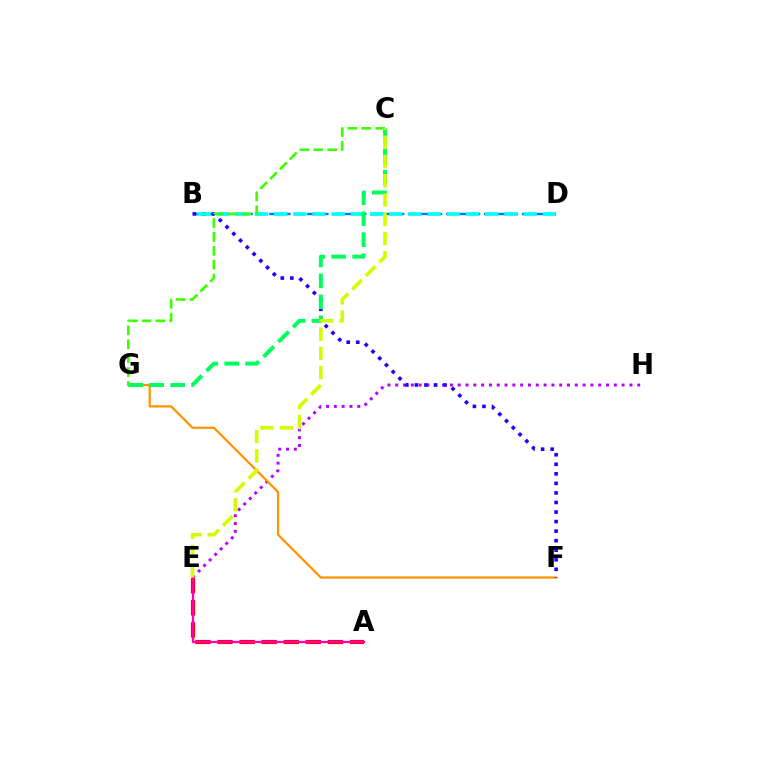{('B', 'D'): [{'color': '#0074ff', 'line_style': 'dashed', 'thickness': 1.72}, {'color': '#00fff6', 'line_style': 'dashed', 'thickness': 2.61}], ('E', 'H'): [{'color': '#b900ff', 'line_style': 'dotted', 'thickness': 2.12}], ('F', 'G'): [{'color': '#ff9400', 'line_style': 'solid', 'thickness': 1.61}], ('B', 'F'): [{'color': '#2500ff', 'line_style': 'dotted', 'thickness': 2.59}], ('C', 'G'): [{'color': '#00ff5c', 'line_style': 'dashed', 'thickness': 2.85}, {'color': '#3dff00', 'line_style': 'dashed', 'thickness': 1.89}], ('A', 'E'): [{'color': '#ff0000', 'line_style': 'dashed', 'thickness': 3.0}, {'color': '#ff00ac', 'line_style': 'solid', 'thickness': 1.63}], ('C', 'E'): [{'color': '#d1ff00', 'line_style': 'dashed', 'thickness': 2.62}]}